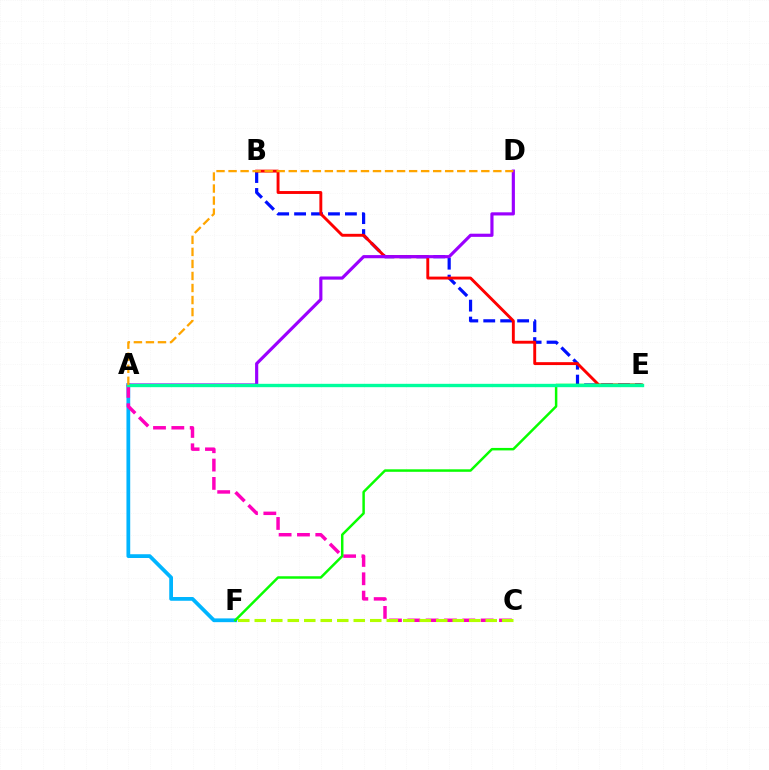{('B', 'E'): [{'color': '#0010ff', 'line_style': 'dashed', 'thickness': 2.3}, {'color': '#ff0000', 'line_style': 'solid', 'thickness': 2.09}], ('A', 'F'): [{'color': '#00b5ff', 'line_style': 'solid', 'thickness': 2.71}], ('A', 'C'): [{'color': '#ff00bd', 'line_style': 'dashed', 'thickness': 2.49}], ('A', 'D'): [{'color': '#9b00ff', 'line_style': 'solid', 'thickness': 2.27}, {'color': '#ffa500', 'line_style': 'dashed', 'thickness': 1.64}], ('E', 'F'): [{'color': '#08ff00', 'line_style': 'solid', 'thickness': 1.79}], ('A', 'E'): [{'color': '#00ff9d', 'line_style': 'solid', 'thickness': 2.42}], ('C', 'F'): [{'color': '#b3ff00', 'line_style': 'dashed', 'thickness': 2.24}]}